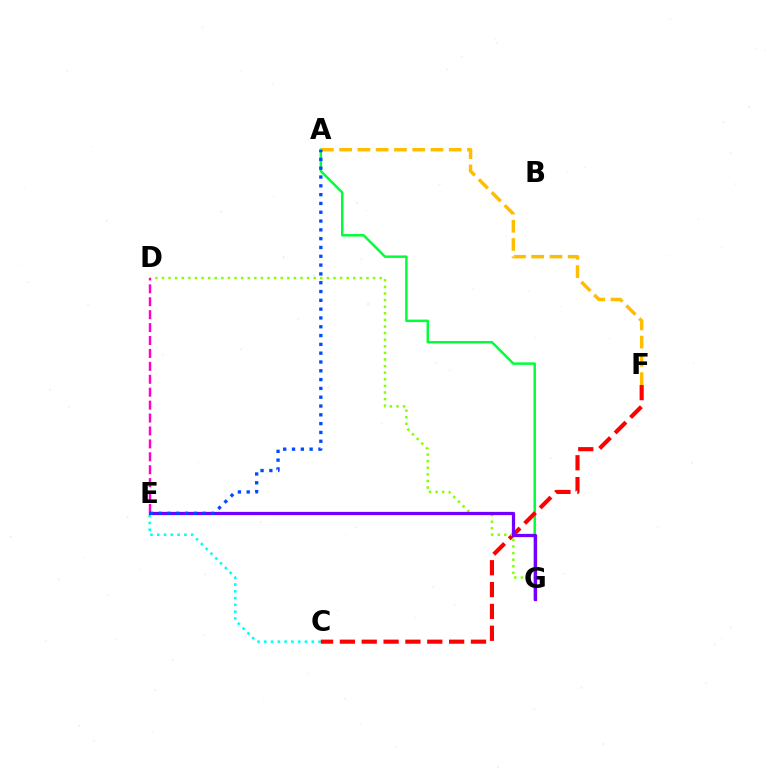{('C', 'E'): [{'color': '#00fff6', 'line_style': 'dotted', 'thickness': 1.84}], ('A', 'G'): [{'color': '#00ff39', 'line_style': 'solid', 'thickness': 1.79}], ('A', 'F'): [{'color': '#ffbd00', 'line_style': 'dashed', 'thickness': 2.48}], ('C', 'F'): [{'color': '#ff0000', 'line_style': 'dashed', 'thickness': 2.97}], ('D', 'G'): [{'color': '#84ff00', 'line_style': 'dotted', 'thickness': 1.79}], ('E', 'G'): [{'color': '#7200ff', 'line_style': 'solid', 'thickness': 2.33}], ('D', 'E'): [{'color': '#ff00cf', 'line_style': 'dashed', 'thickness': 1.76}], ('A', 'E'): [{'color': '#004bff', 'line_style': 'dotted', 'thickness': 2.39}]}